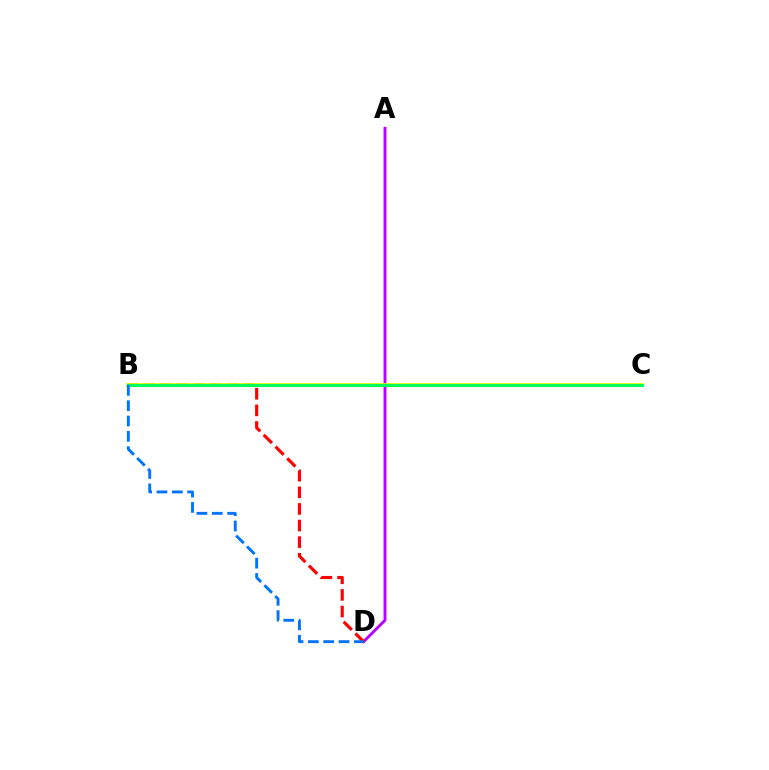{('A', 'D'): [{'color': '#b900ff', 'line_style': 'solid', 'thickness': 2.08}], ('B', 'D'): [{'color': '#ff0000', 'line_style': 'dashed', 'thickness': 2.26}, {'color': '#0074ff', 'line_style': 'dashed', 'thickness': 2.08}], ('B', 'C'): [{'color': '#d1ff00', 'line_style': 'solid', 'thickness': 2.69}, {'color': '#00ff5c', 'line_style': 'solid', 'thickness': 2.17}]}